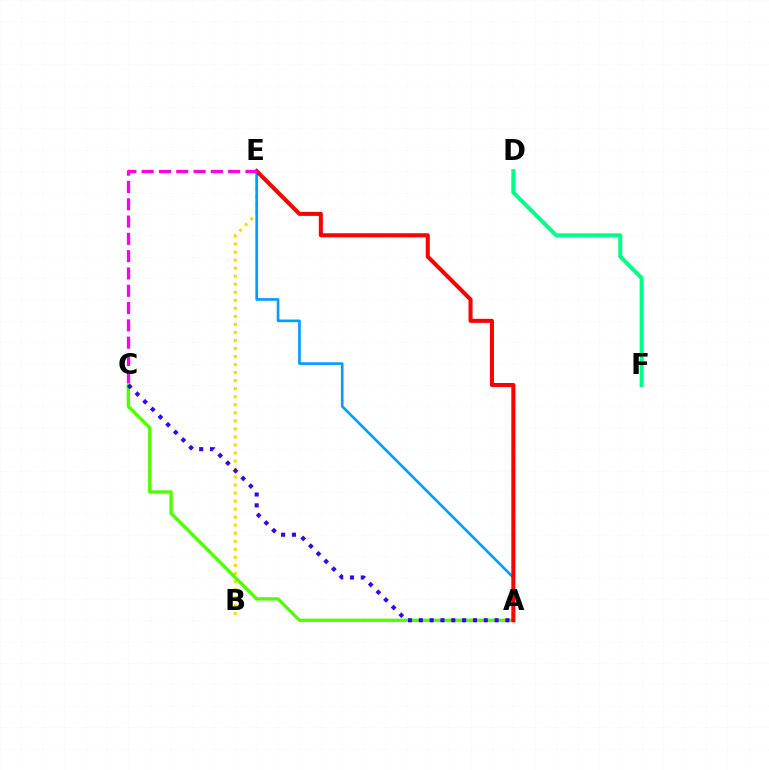{('B', 'E'): [{'color': '#ffd500', 'line_style': 'dotted', 'thickness': 2.18}], ('A', 'C'): [{'color': '#4fff00', 'line_style': 'solid', 'thickness': 2.38}, {'color': '#3700ff', 'line_style': 'dotted', 'thickness': 2.94}], ('A', 'E'): [{'color': '#009eff', 'line_style': 'solid', 'thickness': 1.9}, {'color': '#ff0000', 'line_style': 'solid', 'thickness': 2.91}], ('D', 'F'): [{'color': '#00ff86', 'line_style': 'solid', 'thickness': 2.87}], ('C', 'E'): [{'color': '#ff00ed', 'line_style': 'dashed', 'thickness': 2.35}]}